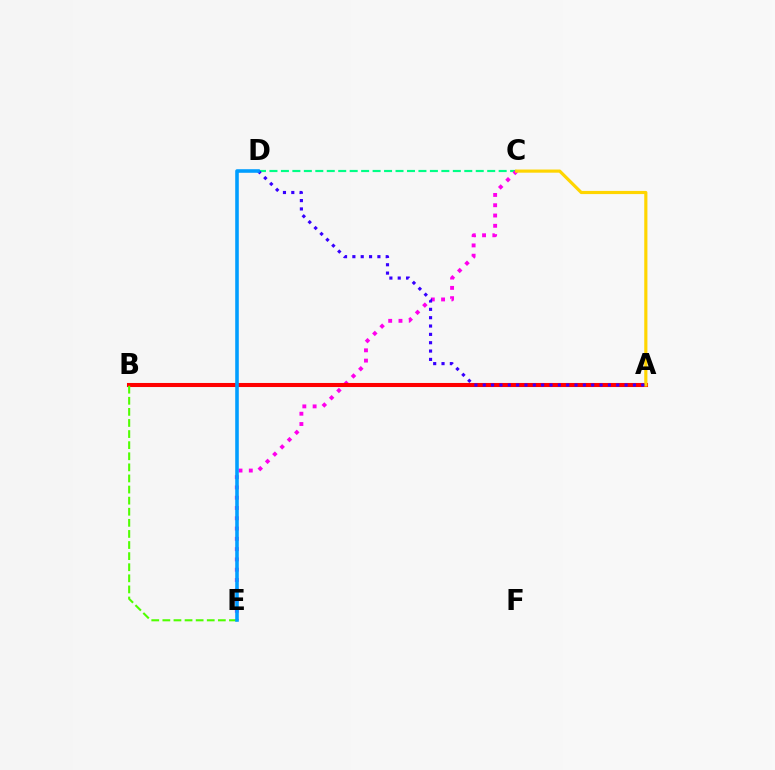{('C', 'D'): [{'color': '#00ff86', 'line_style': 'dashed', 'thickness': 1.56}], ('C', 'E'): [{'color': '#ff00ed', 'line_style': 'dotted', 'thickness': 2.79}], ('A', 'B'): [{'color': '#ff0000', 'line_style': 'solid', 'thickness': 2.92}], ('A', 'C'): [{'color': '#ffd500', 'line_style': 'solid', 'thickness': 2.28}], ('A', 'D'): [{'color': '#3700ff', 'line_style': 'dotted', 'thickness': 2.27}], ('B', 'E'): [{'color': '#4fff00', 'line_style': 'dashed', 'thickness': 1.51}], ('D', 'E'): [{'color': '#009eff', 'line_style': 'solid', 'thickness': 2.57}]}